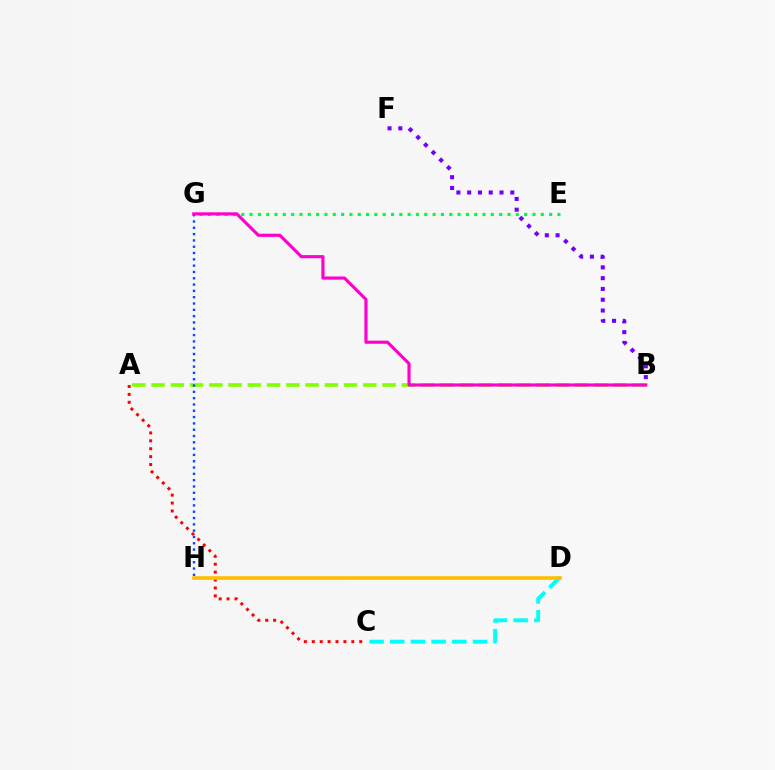{('A', 'B'): [{'color': '#84ff00', 'line_style': 'dashed', 'thickness': 2.61}], ('G', 'H'): [{'color': '#004bff', 'line_style': 'dotted', 'thickness': 1.71}], ('E', 'G'): [{'color': '#00ff39', 'line_style': 'dotted', 'thickness': 2.26}], ('A', 'C'): [{'color': '#ff0000', 'line_style': 'dotted', 'thickness': 2.15}], ('C', 'D'): [{'color': '#00fff6', 'line_style': 'dashed', 'thickness': 2.81}], ('D', 'H'): [{'color': '#ffbd00', 'line_style': 'solid', 'thickness': 2.58}], ('B', 'F'): [{'color': '#7200ff', 'line_style': 'dotted', 'thickness': 2.93}], ('B', 'G'): [{'color': '#ff00cf', 'line_style': 'solid', 'thickness': 2.27}]}